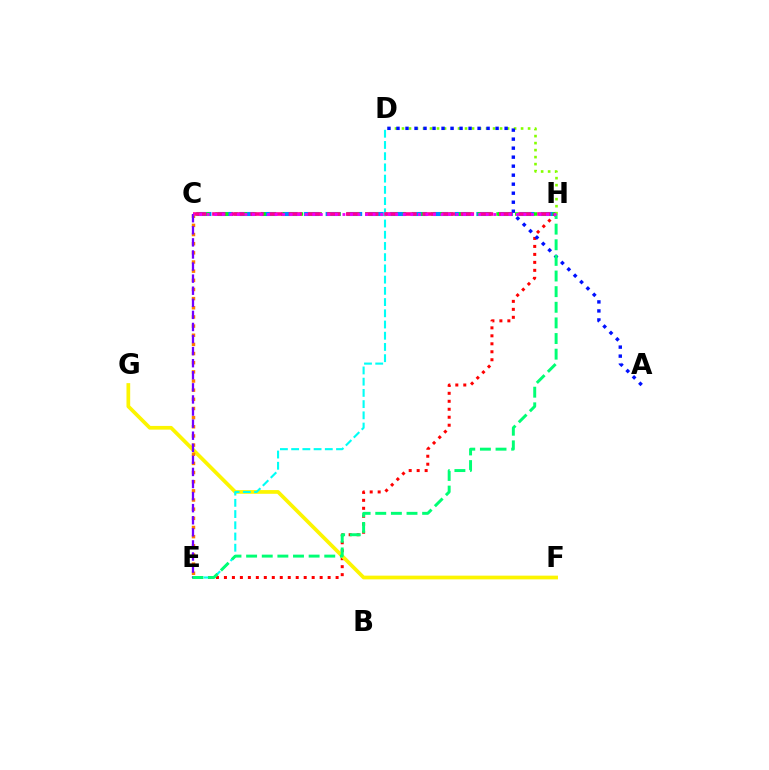{('C', 'H'): [{'color': '#008cff', 'line_style': 'dashed', 'thickness': 2.93}, {'color': '#08ff00', 'line_style': 'dotted', 'thickness': 2.54}, {'color': '#ff0094', 'line_style': 'dashed', 'thickness': 2.6}, {'color': '#ee00ff', 'line_style': 'dotted', 'thickness': 2.05}], ('E', 'H'): [{'color': '#ff0000', 'line_style': 'dotted', 'thickness': 2.17}, {'color': '#00ff74', 'line_style': 'dashed', 'thickness': 2.12}], ('F', 'G'): [{'color': '#fcf500', 'line_style': 'solid', 'thickness': 2.67}], ('D', 'H'): [{'color': '#84ff00', 'line_style': 'dotted', 'thickness': 1.9}], ('A', 'D'): [{'color': '#0010ff', 'line_style': 'dotted', 'thickness': 2.45}], ('D', 'E'): [{'color': '#00fff6', 'line_style': 'dashed', 'thickness': 1.52}], ('C', 'E'): [{'color': '#ff7c00', 'line_style': 'dotted', 'thickness': 2.49}, {'color': '#7200ff', 'line_style': 'dashed', 'thickness': 1.64}]}